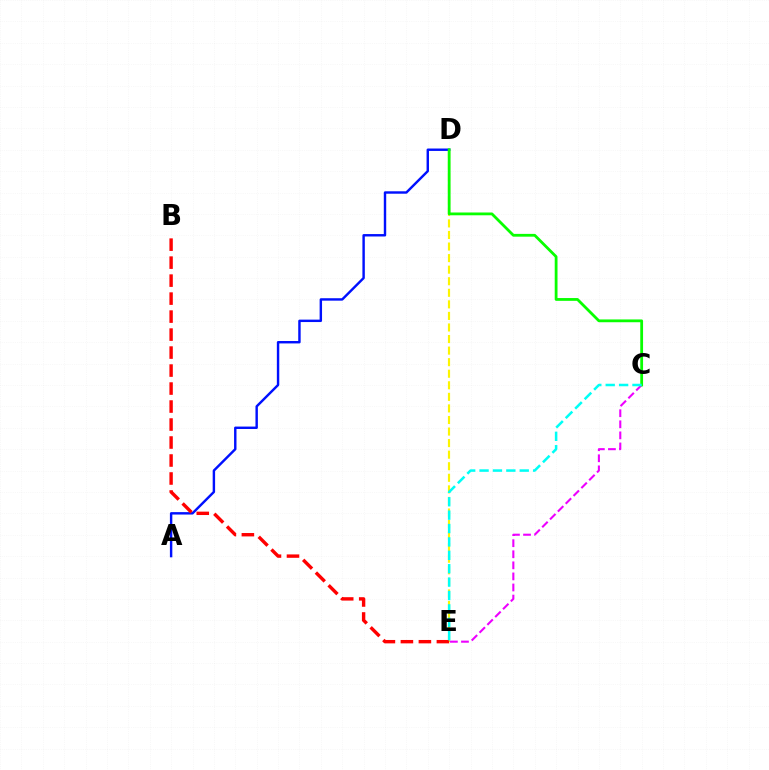{('D', 'E'): [{'color': '#fcf500', 'line_style': 'dashed', 'thickness': 1.57}], ('C', 'E'): [{'color': '#ee00ff', 'line_style': 'dashed', 'thickness': 1.5}, {'color': '#00fff6', 'line_style': 'dashed', 'thickness': 1.82}], ('A', 'D'): [{'color': '#0010ff', 'line_style': 'solid', 'thickness': 1.75}], ('C', 'D'): [{'color': '#08ff00', 'line_style': 'solid', 'thickness': 2.01}], ('B', 'E'): [{'color': '#ff0000', 'line_style': 'dashed', 'thickness': 2.44}]}